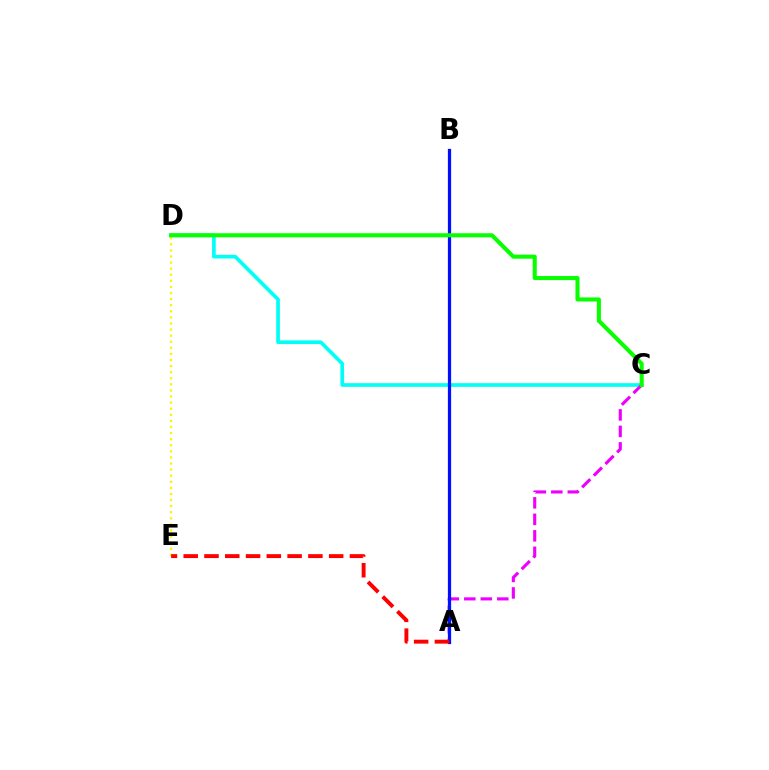{('C', 'D'): [{'color': '#00fff6', 'line_style': 'solid', 'thickness': 2.64}, {'color': '#08ff00', 'line_style': 'solid', 'thickness': 2.92}], ('D', 'E'): [{'color': '#fcf500', 'line_style': 'dotted', 'thickness': 1.65}], ('A', 'C'): [{'color': '#ee00ff', 'line_style': 'dashed', 'thickness': 2.24}], ('A', 'B'): [{'color': '#0010ff', 'line_style': 'solid', 'thickness': 2.33}], ('A', 'E'): [{'color': '#ff0000', 'line_style': 'dashed', 'thickness': 2.82}]}